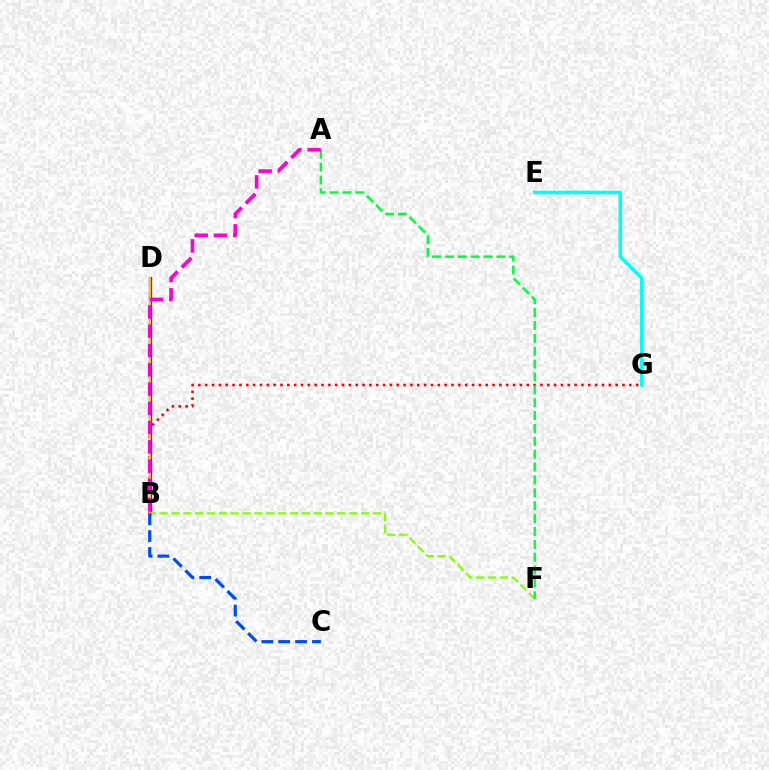{('B', 'D'): [{'color': '#7200ff', 'line_style': 'solid', 'thickness': 2.37}, {'color': '#ffbd00', 'line_style': 'solid', 'thickness': 1.5}], ('B', 'G'): [{'color': '#ff0000', 'line_style': 'dotted', 'thickness': 1.86}], ('B', 'F'): [{'color': '#84ff00', 'line_style': 'dashed', 'thickness': 1.61}], ('A', 'F'): [{'color': '#00ff39', 'line_style': 'dashed', 'thickness': 1.75}], ('A', 'B'): [{'color': '#ff00cf', 'line_style': 'dashed', 'thickness': 2.62}], ('B', 'C'): [{'color': '#004bff', 'line_style': 'dashed', 'thickness': 2.29}], ('E', 'G'): [{'color': '#00fff6', 'line_style': 'solid', 'thickness': 2.52}]}